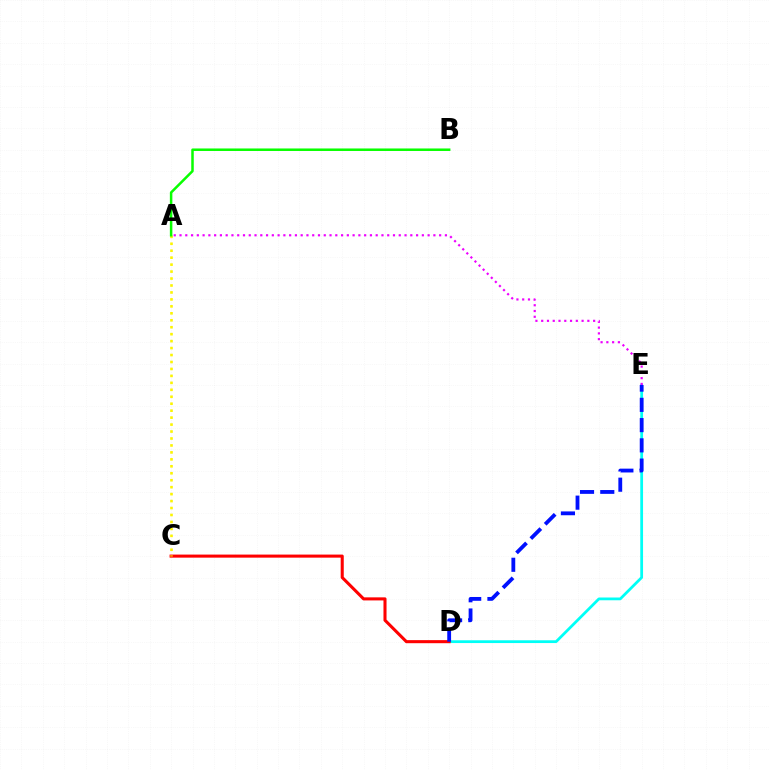{('D', 'E'): [{'color': '#00fff6', 'line_style': 'solid', 'thickness': 1.99}, {'color': '#0010ff', 'line_style': 'dashed', 'thickness': 2.75}], ('A', 'E'): [{'color': '#ee00ff', 'line_style': 'dotted', 'thickness': 1.57}], ('C', 'D'): [{'color': '#ff0000', 'line_style': 'solid', 'thickness': 2.21}], ('A', 'C'): [{'color': '#fcf500', 'line_style': 'dotted', 'thickness': 1.89}], ('A', 'B'): [{'color': '#08ff00', 'line_style': 'solid', 'thickness': 1.81}]}